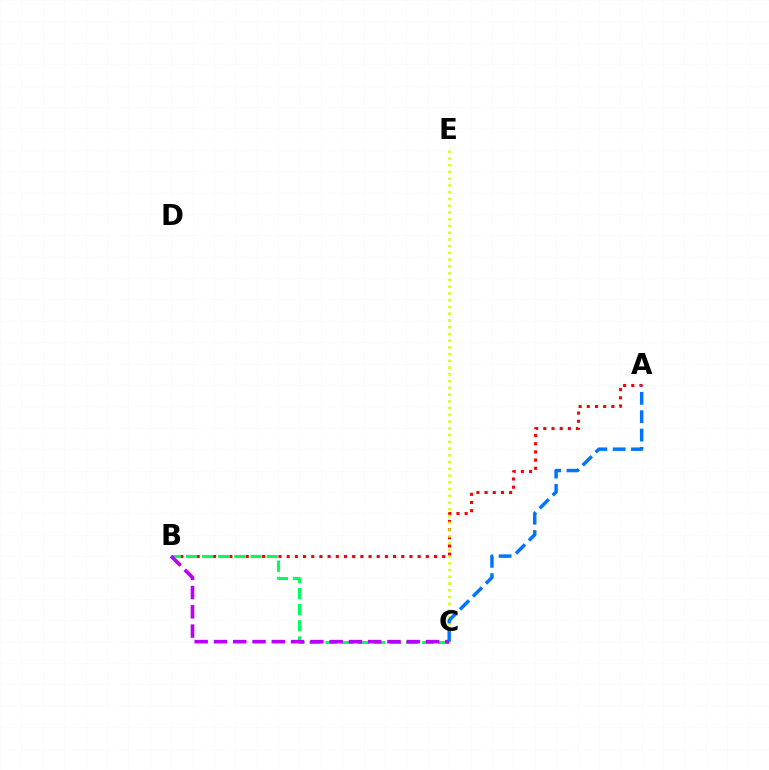{('A', 'B'): [{'color': '#ff0000', 'line_style': 'dotted', 'thickness': 2.22}], ('C', 'E'): [{'color': '#d1ff00', 'line_style': 'dotted', 'thickness': 1.83}], ('B', 'C'): [{'color': '#00ff5c', 'line_style': 'dashed', 'thickness': 2.19}, {'color': '#b900ff', 'line_style': 'dashed', 'thickness': 2.62}], ('A', 'C'): [{'color': '#0074ff', 'line_style': 'dashed', 'thickness': 2.49}]}